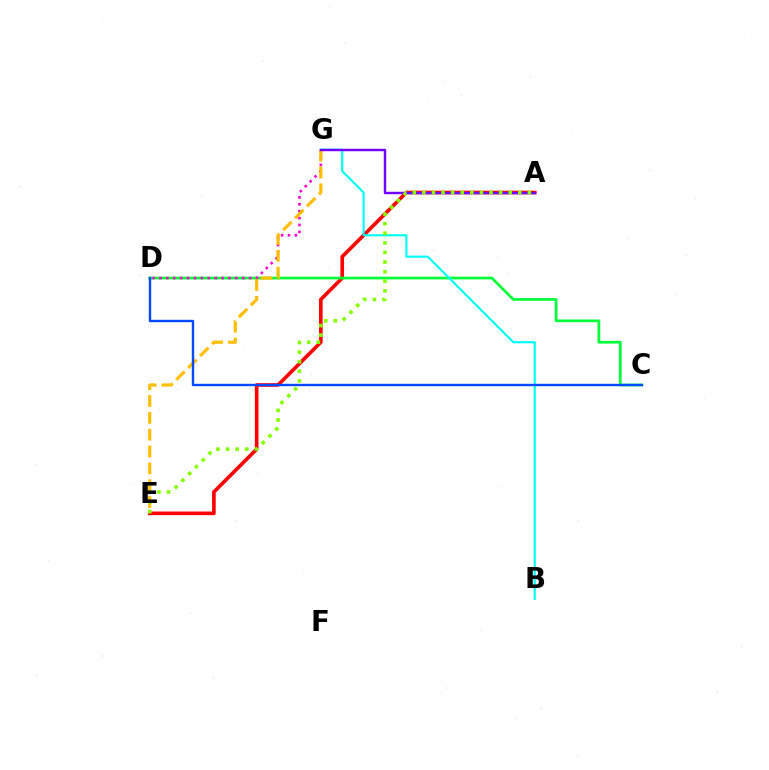{('A', 'E'): [{'color': '#ff0000', 'line_style': 'solid', 'thickness': 2.62}, {'color': '#84ff00', 'line_style': 'dotted', 'thickness': 2.61}], ('C', 'D'): [{'color': '#00ff39', 'line_style': 'solid', 'thickness': 1.96}, {'color': '#004bff', 'line_style': 'solid', 'thickness': 1.72}], ('D', 'G'): [{'color': '#ff00cf', 'line_style': 'dotted', 'thickness': 1.88}], ('B', 'G'): [{'color': '#00fff6', 'line_style': 'solid', 'thickness': 1.55}], ('E', 'G'): [{'color': '#ffbd00', 'line_style': 'dashed', 'thickness': 2.29}], ('A', 'G'): [{'color': '#7200ff', 'line_style': 'solid', 'thickness': 1.75}]}